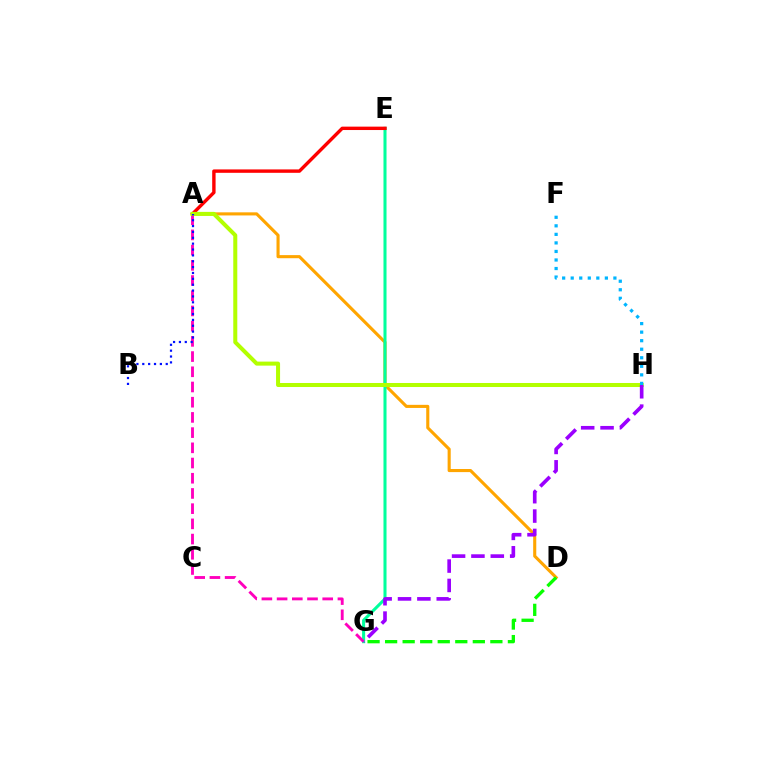{('A', 'D'): [{'color': '#ffa500', 'line_style': 'solid', 'thickness': 2.23}], ('E', 'G'): [{'color': '#00ff9d', 'line_style': 'solid', 'thickness': 2.2}], ('A', 'E'): [{'color': '#ff0000', 'line_style': 'solid', 'thickness': 2.44}], ('D', 'G'): [{'color': '#08ff00', 'line_style': 'dashed', 'thickness': 2.38}], ('A', 'G'): [{'color': '#ff00bd', 'line_style': 'dashed', 'thickness': 2.07}], ('A', 'H'): [{'color': '#b3ff00', 'line_style': 'solid', 'thickness': 2.9}], ('G', 'H'): [{'color': '#9b00ff', 'line_style': 'dashed', 'thickness': 2.63}], ('F', 'H'): [{'color': '#00b5ff', 'line_style': 'dotted', 'thickness': 2.32}], ('A', 'B'): [{'color': '#0010ff', 'line_style': 'dotted', 'thickness': 1.59}]}